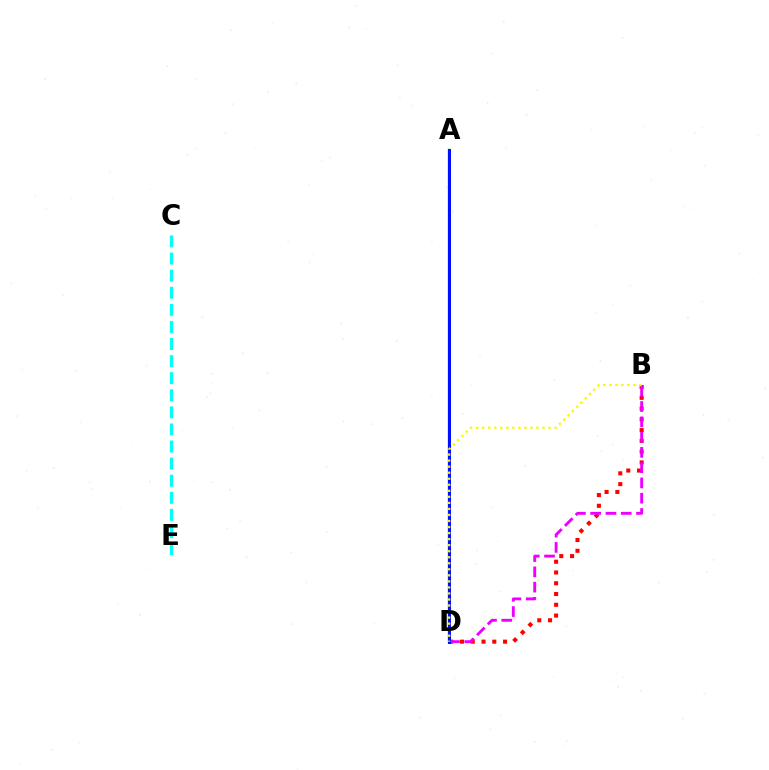{('C', 'E'): [{'color': '#00fff6', 'line_style': 'dashed', 'thickness': 2.32}], ('B', 'D'): [{'color': '#ff0000', 'line_style': 'dotted', 'thickness': 2.93}, {'color': '#ee00ff', 'line_style': 'dashed', 'thickness': 2.08}, {'color': '#fcf500', 'line_style': 'dotted', 'thickness': 1.64}], ('A', 'D'): [{'color': '#08ff00', 'line_style': 'solid', 'thickness': 1.79}, {'color': '#0010ff', 'line_style': 'solid', 'thickness': 2.16}]}